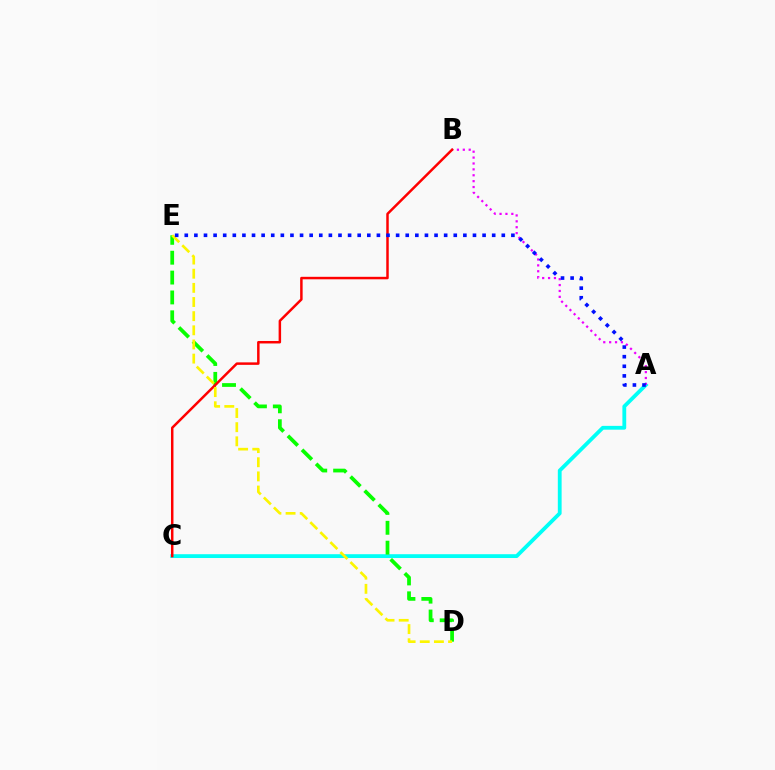{('A', 'C'): [{'color': '#00fff6', 'line_style': 'solid', 'thickness': 2.74}], ('D', 'E'): [{'color': '#08ff00', 'line_style': 'dashed', 'thickness': 2.7}, {'color': '#fcf500', 'line_style': 'dashed', 'thickness': 1.92}], ('A', 'B'): [{'color': '#ee00ff', 'line_style': 'dotted', 'thickness': 1.6}], ('B', 'C'): [{'color': '#ff0000', 'line_style': 'solid', 'thickness': 1.79}], ('A', 'E'): [{'color': '#0010ff', 'line_style': 'dotted', 'thickness': 2.61}]}